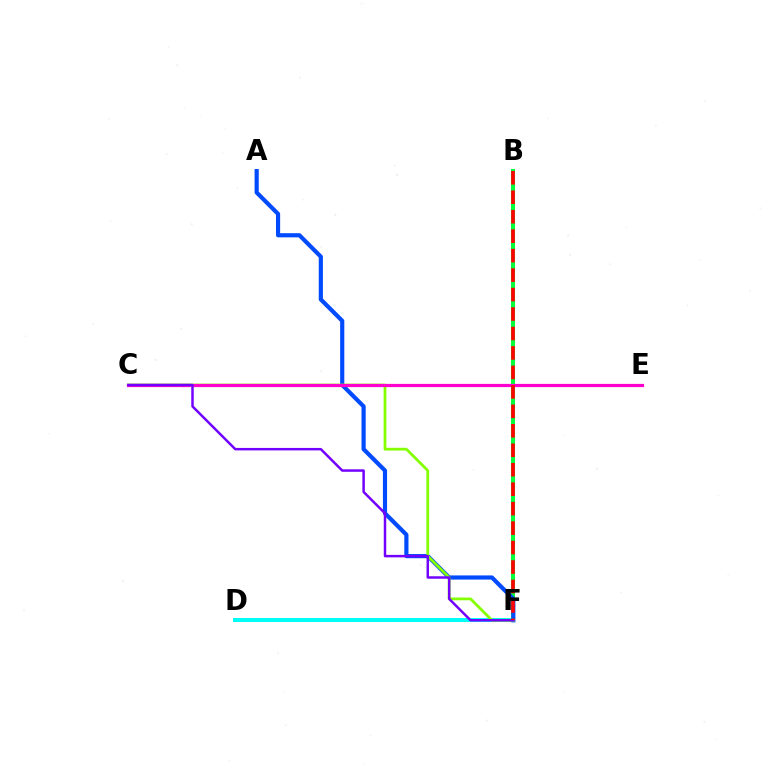{('D', 'F'): [{'color': '#ffbd00', 'line_style': 'solid', 'thickness': 2.13}, {'color': '#00fff6', 'line_style': 'solid', 'thickness': 2.88}], ('B', 'F'): [{'color': '#00ff39', 'line_style': 'solid', 'thickness': 2.91}, {'color': '#ff0000', 'line_style': 'dashed', 'thickness': 2.64}], ('A', 'F'): [{'color': '#004bff', 'line_style': 'solid', 'thickness': 3.0}], ('C', 'F'): [{'color': '#84ff00', 'line_style': 'solid', 'thickness': 1.98}, {'color': '#7200ff', 'line_style': 'solid', 'thickness': 1.78}], ('C', 'E'): [{'color': '#ff00cf', 'line_style': 'solid', 'thickness': 2.32}]}